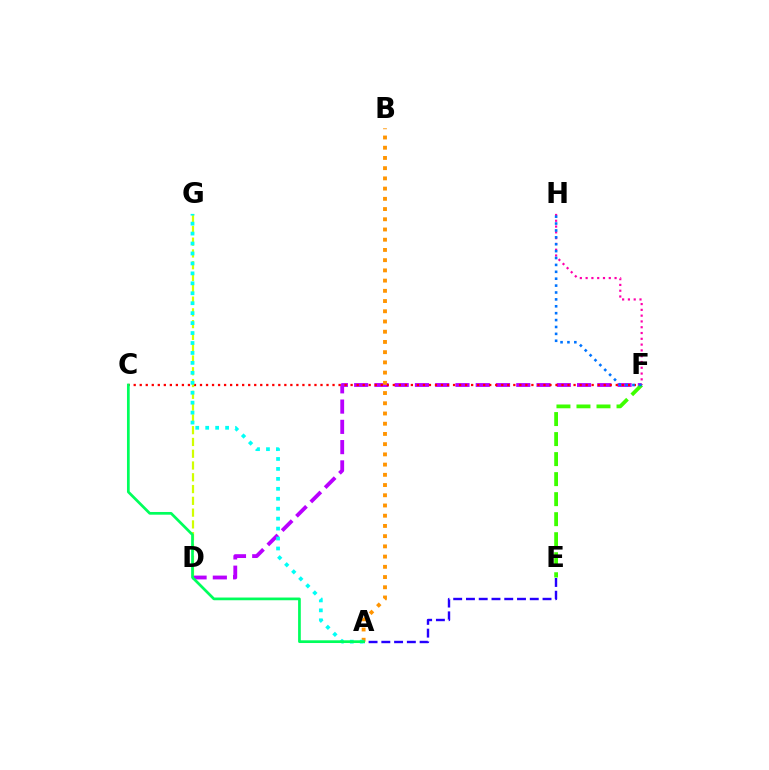{('D', 'F'): [{'color': '#b900ff', 'line_style': 'dashed', 'thickness': 2.75}], ('C', 'F'): [{'color': '#ff0000', 'line_style': 'dotted', 'thickness': 1.64}], ('A', 'B'): [{'color': '#ff9400', 'line_style': 'dotted', 'thickness': 2.78}], ('E', 'F'): [{'color': '#3dff00', 'line_style': 'dashed', 'thickness': 2.72}], ('A', 'E'): [{'color': '#2500ff', 'line_style': 'dashed', 'thickness': 1.73}], ('D', 'G'): [{'color': '#d1ff00', 'line_style': 'dashed', 'thickness': 1.6}], ('A', 'G'): [{'color': '#00fff6', 'line_style': 'dotted', 'thickness': 2.7}], ('F', 'H'): [{'color': '#ff00ac', 'line_style': 'dotted', 'thickness': 1.57}, {'color': '#0074ff', 'line_style': 'dotted', 'thickness': 1.87}], ('A', 'C'): [{'color': '#00ff5c', 'line_style': 'solid', 'thickness': 1.95}]}